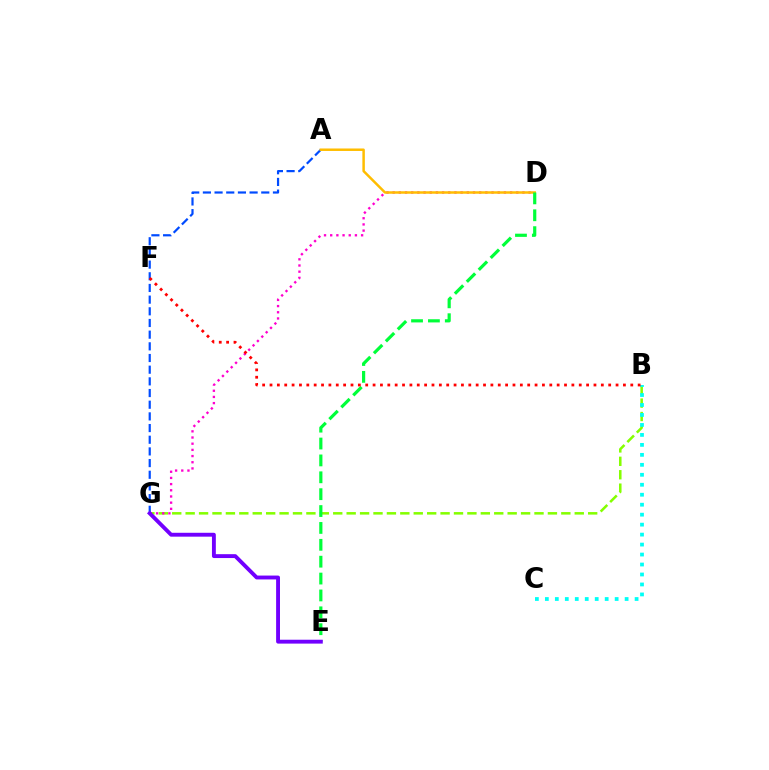{('B', 'G'): [{'color': '#84ff00', 'line_style': 'dashed', 'thickness': 1.82}], ('D', 'G'): [{'color': '#ff00cf', 'line_style': 'dotted', 'thickness': 1.68}], ('B', 'C'): [{'color': '#00fff6', 'line_style': 'dotted', 'thickness': 2.71}], ('A', 'G'): [{'color': '#004bff', 'line_style': 'dashed', 'thickness': 1.59}], ('A', 'D'): [{'color': '#ffbd00', 'line_style': 'solid', 'thickness': 1.79}], ('D', 'E'): [{'color': '#00ff39', 'line_style': 'dashed', 'thickness': 2.29}], ('E', 'G'): [{'color': '#7200ff', 'line_style': 'solid', 'thickness': 2.79}], ('B', 'F'): [{'color': '#ff0000', 'line_style': 'dotted', 'thickness': 2.0}]}